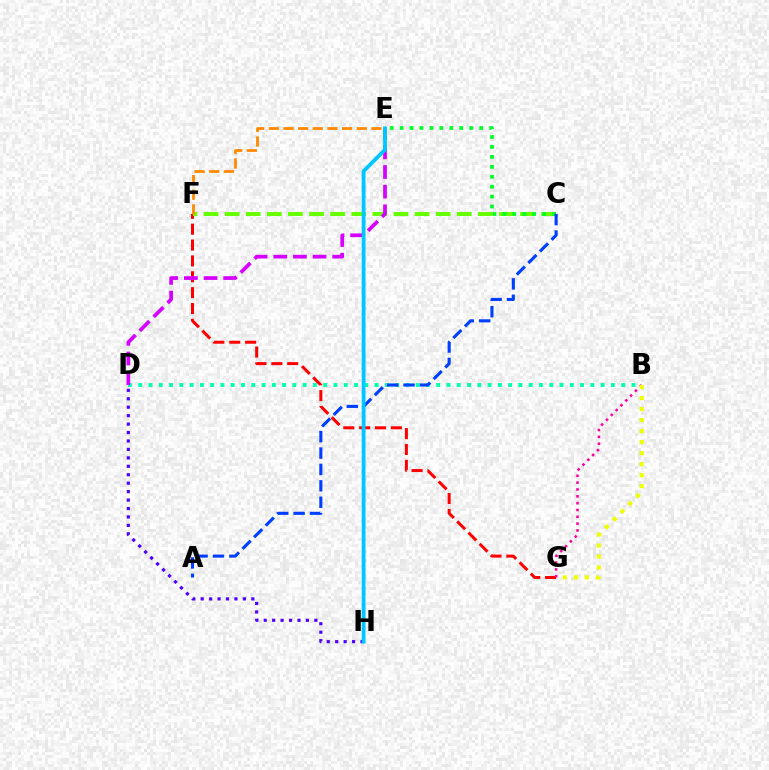{('B', 'D'): [{'color': '#00ffaf', 'line_style': 'dotted', 'thickness': 2.79}], ('F', 'G'): [{'color': '#ff0000', 'line_style': 'dashed', 'thickness': 2.16}], ('B', 'G'): [{'color': '#ff00a0', 'line_style': 'dotted', 'thickness': 1.86}, {'color': '#eeff00', 'line_style': 'dotted', 'thickness': 2.99}], ('C', 'F'): [{'color': '#66ff00', 'line_style': 'dashed', 'thickness': 2.87}], ('D', 'H'): [{'color': '#4f00ff', 'line_style': 'dotted', 'thickness': 2.29}], ('D', 'E'): [{'color': '#d600ff', 'line_style': 'dashed', 'thickness': 2.67}], ('C', 'E'): [{'color': '#00ff27', 'line_style': 'dotted', 'thickness': 2.7}], ('E', 'F'): [{'color': '#ff8800', 'line_style': 'dashed', 'thickness': 1.99}], ('A', 'C'): [{'color': '#003fff', 'line_style': 'dashed', 'thickness': 2.23}], ('E', 'H'): [{'color': '#00c7ff', 'line_style': 'solid', 'thickness': 2.74}]}